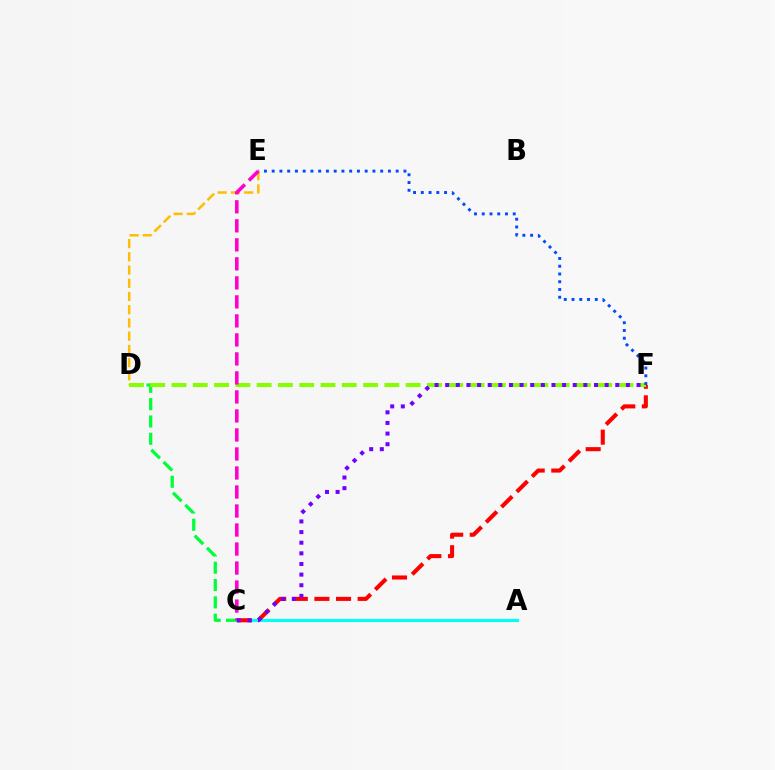{('A', 'C'): [{'color': '#00fff6', 'line_style': 'solid', 'thickness': 2.28}], ('C', 'F'): [{'color': '#ff0000', 'line_style': 'dashed', 'thickness': 2.93}, {'color': '#7200ff', 'line_style': 'dotted', 'thickness': 2.89}], ('C', 'D'): [{'color': '#00ff39', 'line_style': 'dashed', 'thickness': 2.35}], ('D', 'F'): [{'color': '#84ff00', 'line_style': 'dashed', 'thickness': 2.89}], ('E', 'F'): [{'color': '#004bff', 'line_style': 'dotted', 'thickness': 2.11}], ('D', 'E'): [{'color': '#ffbd00', 'line_style': 'dashed', 'thickness': 1.8}], ('C', 'E'): [{'color': '#ff00cf', 'line_style': 'dashed', 'thickness': 2.58}]}